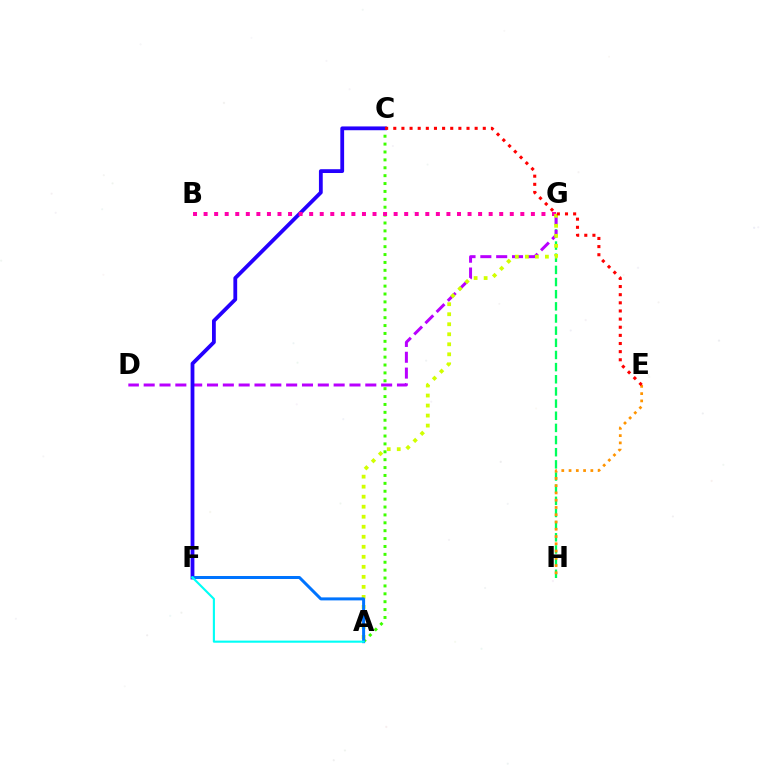{('G', 'H'): [{'color': '#00ff5c', 'line_style': 'dashed', 'thickness': 1.65}], ('D', 'G'): [{'color': '#b900ff', 'line_style': 'dashed', 'thickness': 2.15}], ('A', 'C'): [{'color': '#3dff00', 'line_style': 'dotted', 'thickness': 2.14}], ('C', 'F'): [{'color': '#2500ff', 'line_style': 'solid', 'thickness': 2.73}], ('B', 'G'): [{'color': '#ff00ac', 'line_style': 'dotted', 'thickness': 2.87}], ('A', 'G'): [{'color': '#d1ff00', 'line_style': 'dotted', 'thickness': 2.72}], ('A', 'F'): [{'color': '#0074ff', 'line_style': 'solid', 'thickness': 2.16}, {'color': '#00fff6', 'line_style': 'solid', 'thickness': 1.53}], ('E', 'H'): [{'color': '#ff9400', 'line_style': 'dotted', 'thickness': 1.97}], ('C', 'E'): [{'color': '#ff0000', 'line_style': 'dotted', 'thickness': 2.21}]}